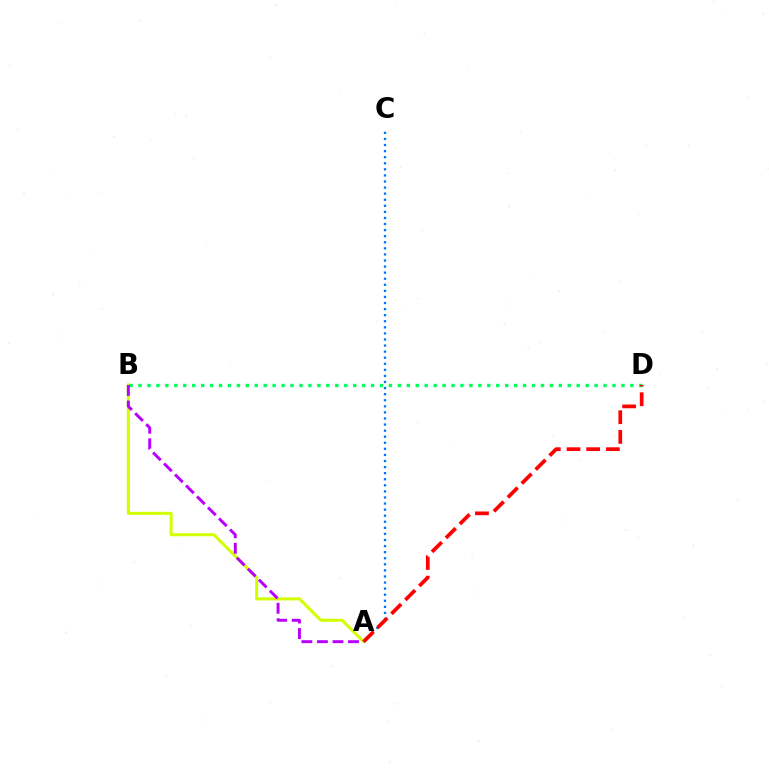{('A', 'B'): [{'color': '#d1ff00', 'line_style': 'solid', 'thickness': 2.19}, {'color': '#b900ff', 'line_style': 'dashed', 'thickness': 2.11}], ('A', 'C'): [{'color': '#0074ff', 'line_style': 'dotted', 'thickness': 1.65}], ('B', 'D'): [{'color': '#00ff5c', 'line_style': 'dotted', 'thickness': 2.43}], ('A', 'D'): [{'color': '#ff0000', 'line_style': 'dashed', 'thickness': 2.67}]}